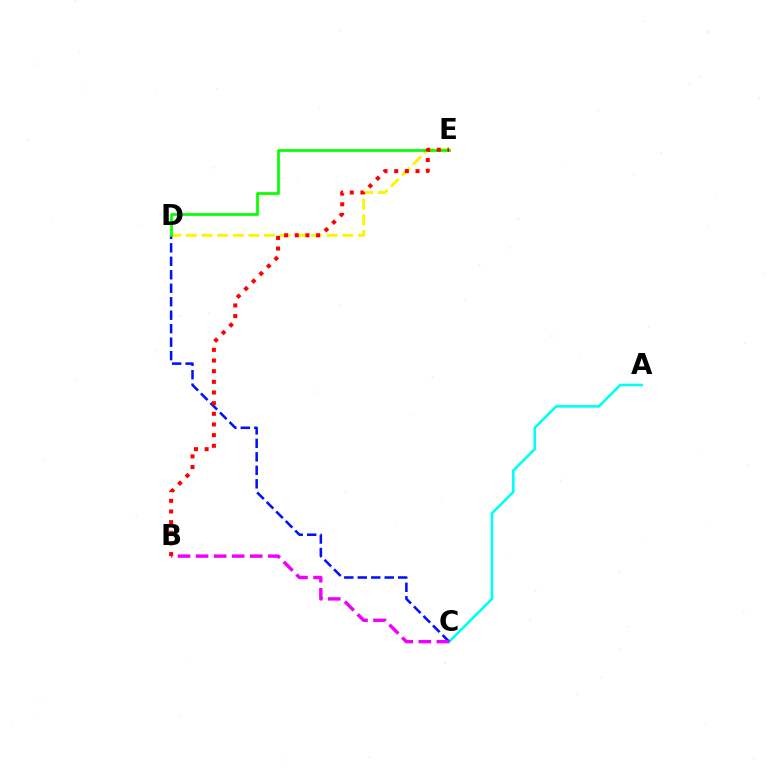{('D', 'E'): [{'color': '#fcf500', 'line_style': 'dashed', 'thickness': 2.13}, {'color': '#08ff00', 'line_style': 'solid', 'thickness': 1.95}], ('A', 'C'): [{'color': '#00fff6', 'line_style': 'solid', 'thickness': 1.88}], ('C', 'D'): [{'color': '#0010ff', 'line_style': 'dashed', 'thickness': 1.83}], ('B', 'C'): [{'color': '#ee00ff', 'line_style': 'dashed', 'thickness': 2.45}], ('B', 'E'): [{'color': '#ff0000', 'line_style': 'dotted', 'thickness': 2.9}]}